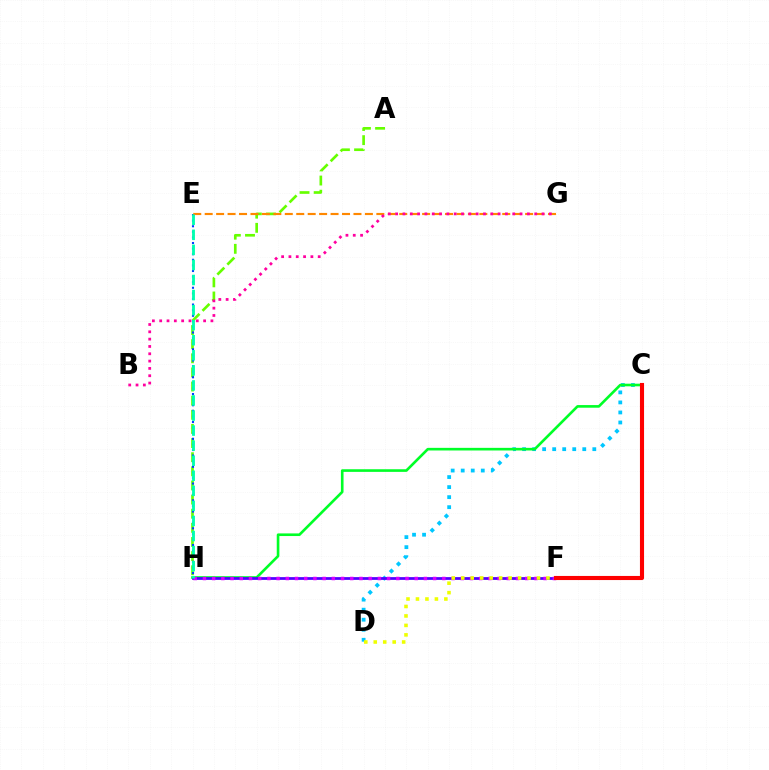{('C', 'D'): [{'color': '#00c7ff', 'line_style': 'dotted', 'thickness': 2.73}], ('A', 'H'): [{'color': '#66ff00', 'line_style': 'dashed', 'thickness': 1.92}], ('E', 'H'): [{'color': '#003fff', 'line_style': 'dotted', 'thickness': 1.52}, {'color': '#00ffaf', 'line_style': 'dashed', 'thickness': 2.05}], ('C', 'H'): [{'color': '#00ff27', 'line_style': 'solid', 'thickness': 1.89}], ('F', 'H'): [{'color': '#4f00ff', 'line_style': 'solid', 'thickness': 1.98}, {'color': '#d600ff', 'line_style': 'dotted', 'thickness': 2.5}], ('D', 'F'): [{'color': '#eeff00', 'line_style': 'dotted', 'thickness': 2.57}], ('E', 'G'): [{'color': '#ff8800', 'line_style': 'dashed', 'thickness': 1.55}], ('B', 'G'): [{'color': '#ff00a0', 'line_style': 'dotted', 'thickness': 1.99}], ('C', 'F'): [{'color': '#ff0000', 'line_style': 'solid', 'thickness': 2.95}]}